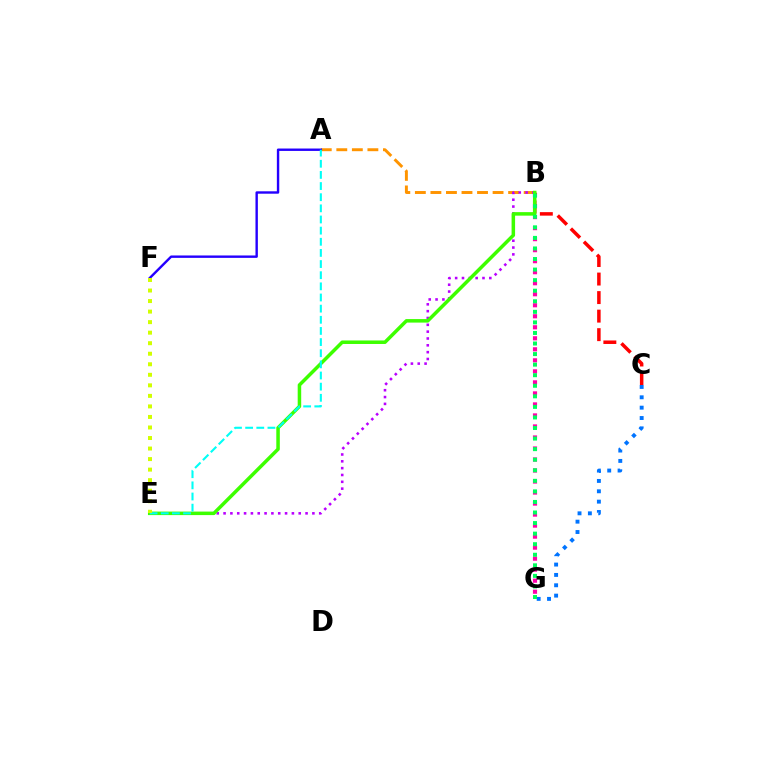{('B', 'G'): [{'color': '#ff00ac', 'line_style': 'dotted', 'thickness': 2.99}, {'color': '#00ff5c', 'line_style': 'dotted', 'thickness': 2.87}], ('A', 'B'): [{'color': '#ff9400', 'line_style': 'dashed', 'thickness': 2.11}], ('B', 'C'): [{'color': '#ff0000', 'line_style': 'dashed', 'thickness': 2.52}], ('C', 'G'): [{'color': '#0074ff', 'line_style': 'dotted', 'thickness': 2.81}], ('B', 'E'): [{'color': '#b900ff', 'line_style': 'dotted', 'thickness': 1.86}, {'color': '#3dff00', 'line_style': 'solid', 'thickness': 2.53}], ('A', 'F'): [{'color': '#2500ff', 'line_style': 'solid', 'thickness': 1.73}], ('A', 'E'): [{'color': '#00fff6', 'line_style': 'dashed', 'thickness': 1.51}], ('E', 'F'): [{'color': '#d1ff00', 'line_style': 'dotted', 'thickness': 2.86}]}